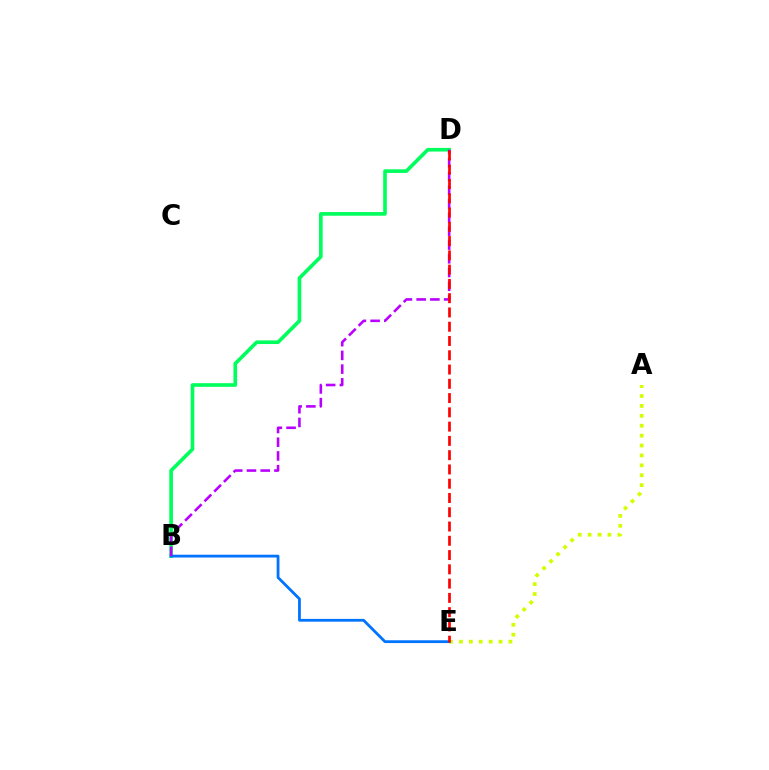{('A', 'E'): [{'color': '#d1ff00', 'line_style': 'dotted', 'thickness': 2.69}], ('B', 'D'): [{'color': '#00ff5c', 'line_style': 'solid', 'thickness': 2.62}, {'color': '#b900ff', 'line_style': 'dashed', 'thickness': 1.86}], ('B', 'E'): [{'color': '#0074ff', 'line_style': 'solid', 'thickness': 2.0}], ('D', 'E'): [{'color': '#ff0000', 'line_style': 'dashed', 'thickness': 1.94}]}